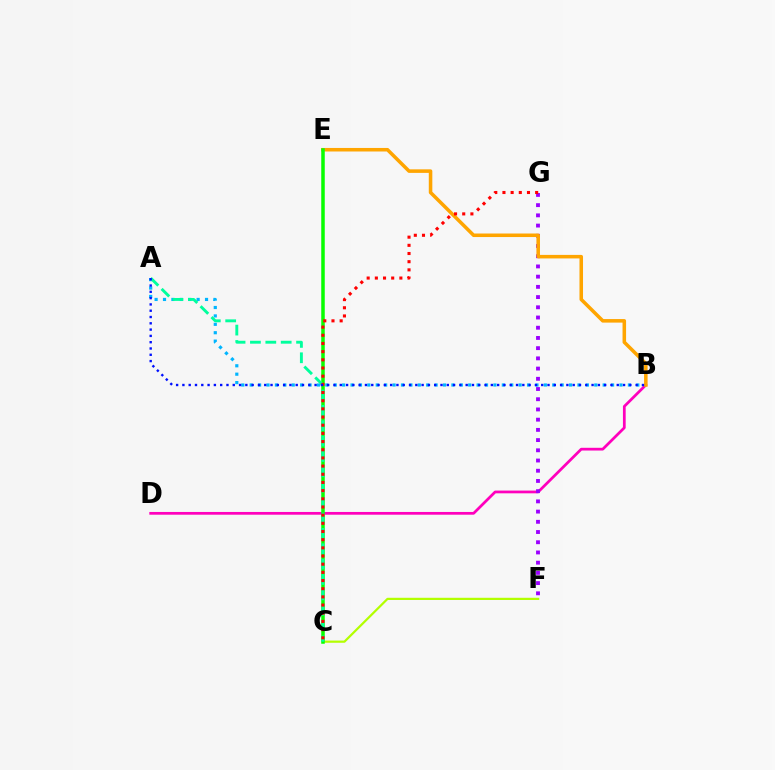{('C', 'F'): [{'color': '#b3ff00', 'line_style': 'solid', 'thickness': 1.59}], ('B', 'D'): [{'color': '#ff00bd', 'line_style': 'solid', 'thickness': 1.98}], ('F', 'G'): [{'color': '#9b00ff', 'line_style': 'dotted', 'thickness': 2.78}], ('A', 'B'): [{'color': '#00b5ff', 'line_style': 'dotted', 'thickness': 2.28}, {'color': '#0010ff', 'line_style': 'dotted', 'thickness': 1.71}], ('B', 'E'): [{'color': '#ffa500', 'line_style': 'solid', 'thickness': 2.55}], ('C', 'E'): [{'color': '#08ff00', 'line_style': 'solid', 'thickness': 2.52}], ('A', 'C'): [{'color': '#00ff9d', 'line_style': 'dashed', 'thickness': 2.09}], ('C', 'G'): [{'color': '#ff0000', 'line_style': 'dotted', 'thickness': 2.22}]}